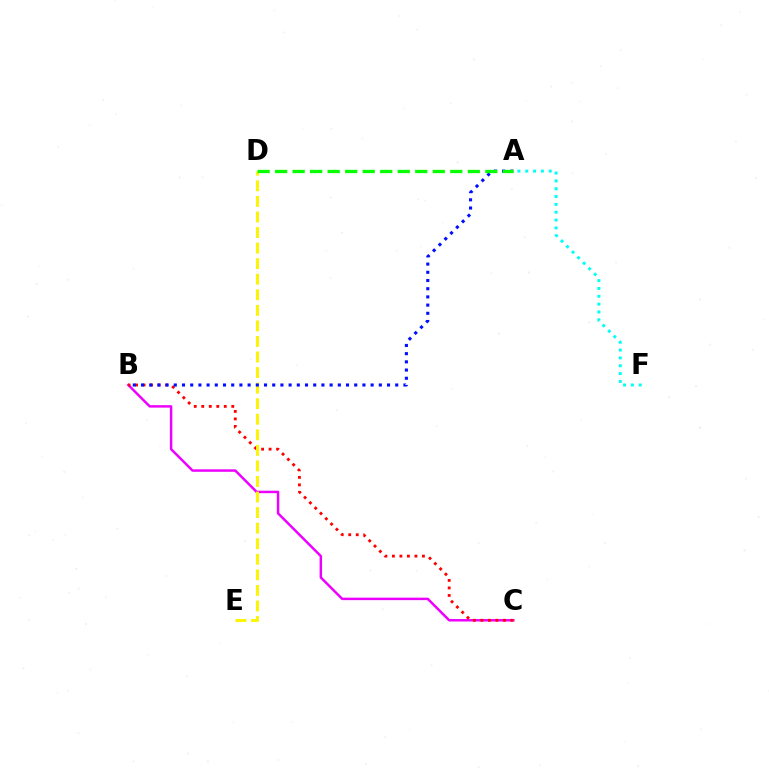{('B', 'C'): [{'color': '#ee00ff', 'line_style': 'solid', 'thickness': 1.78}, {'color': '#ff0000', 'line_style': 'dotted', 'thickness': 2.04}], ('D', 'E'): [{'color': '#fcf500', 'line_style': 'dashed', 'thickness': 2.11}], ('A', 'B'): [{'color': '#0010ff', 'line_style': 'dotted', 'thickness': 2.23}], ('A', 'D'): [{'color': '#08ff00', 'line_style': 'dashed', 'thickness': 2.38}], ('A', 'F'): [{'color': '#00fff6', 'line_style': 'dotted', 'thickness': 2.13}]}